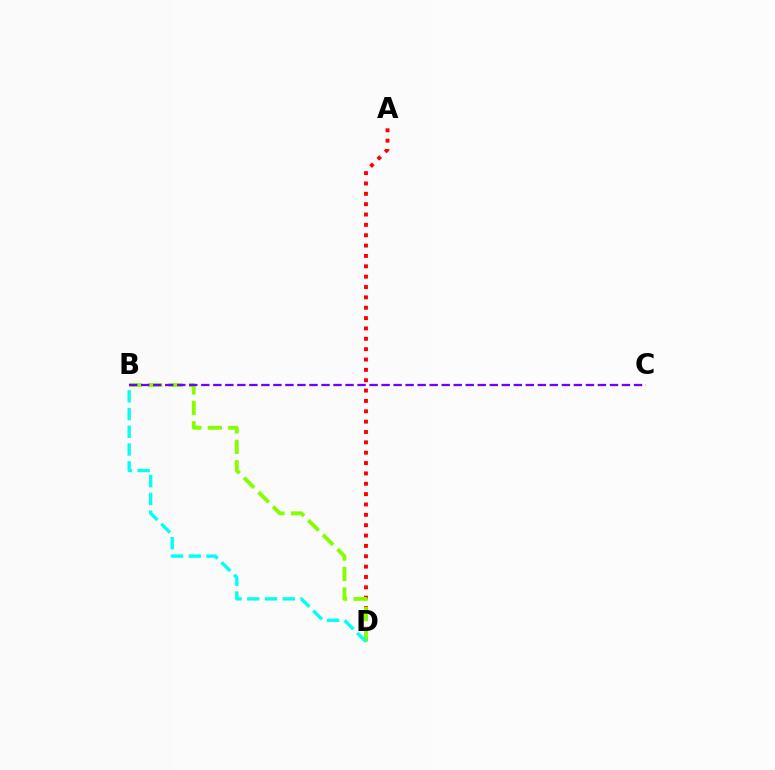{('A', 'D'): [{'color': '#ff0000', 'line_style': 'dotted', 'thickness': 2.81}], ('B', 'D'): [{'color': '#84ff00', 'line_style': 'dashed', 'thickness': 2.79}, {'color': '#00fff6', 'line_style': 'dashed', 'thickness': 2.41}], ('B', 'C'): [{'color': '#7200ff', 'line_style': 'dashed', 'thickness': 1.63}]}